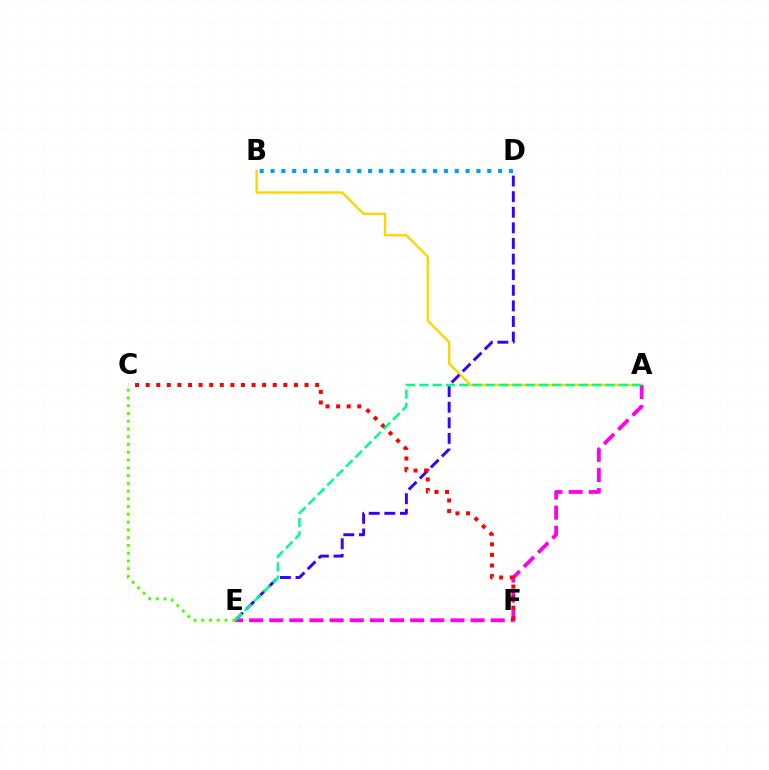{('B', 'D'): [{'color': '#009eff', 'line_style': 'dotted', 'thickness': 2.94}], ('A', 'B'): [{'color': '#ffd500', 'line_style': 'solid', 'thickness': 1.73}], ('A', 'E'): [{'color': '#ff00ed', 'line_style': 'dashed', 'thickness': 2.73}, {'color': '#00ff86', 'line_style': 'dashed', 'thickness': 1.81}], ('D', 'E'): [{'color': '#3700ff', 'line_style': 'dashed', 'thickness': 2.12}], ('C', 'E'): [{'color': '#4fff00', 'line_style': 'dotted', 'thickness': 2.11}], ('C', 'F'): [{'color': '#ff0000', 'line_style': 'dotted', 'thickness': 2.88}]}